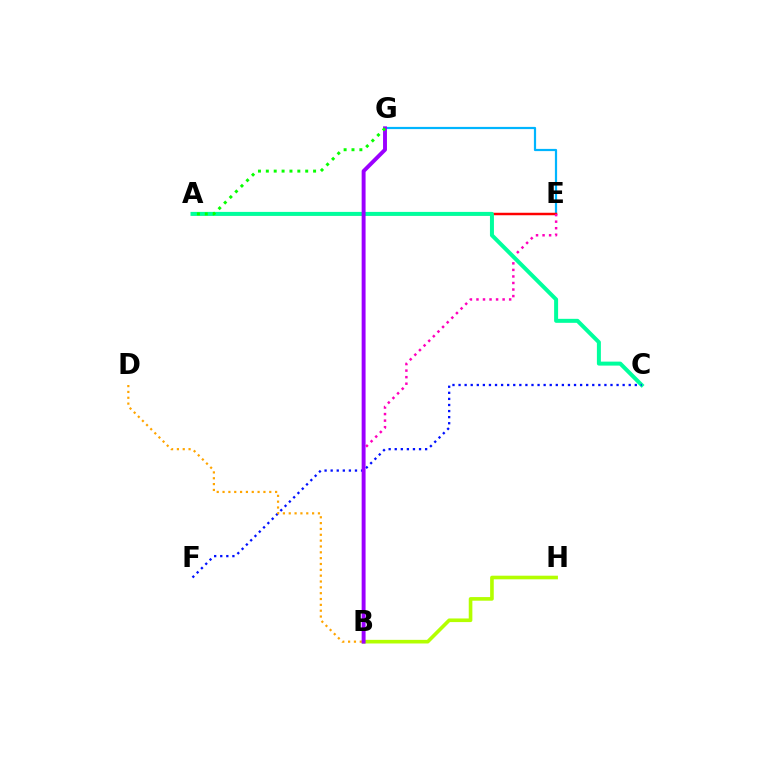{('E', 'G'): [{'color': '#00b5ff', 'line_style': 'solid', 'thickness': 1.59}], ('A', 'E'): [{'color': '#ff0000', 'line_style': 'solid', 'thickness': 1.79}], ('B', 'H'): [{'color': '#b3ff00', 'line_style': 'solid', 'thickness': 2.61}], ('B', 'E'): [{'color': '#ff00bd', 'line_style': 'dotted', 'thickness': 1.78}], ('A', 'C'): [{'color': '#00ff9d', 'line_style': 'solid', 'thickness': 2.87}], ('C', 'F'): [{'color': '#0010ff', 'line_style': 'dotted', 'thickness': 1.65}], ('B', 'D'): [{'color': '#ffa500', 'line_style': 'dotted', 'thickness': 1.59}], ('B', 'G'): [{'color': '#9b00ff', 'line_style': 'solid', 'thickness': 2.82}], ('A', 'G'): [{'color': '#08ff00', 'line_style': 'dotted', 'thickness': 2.14}]}